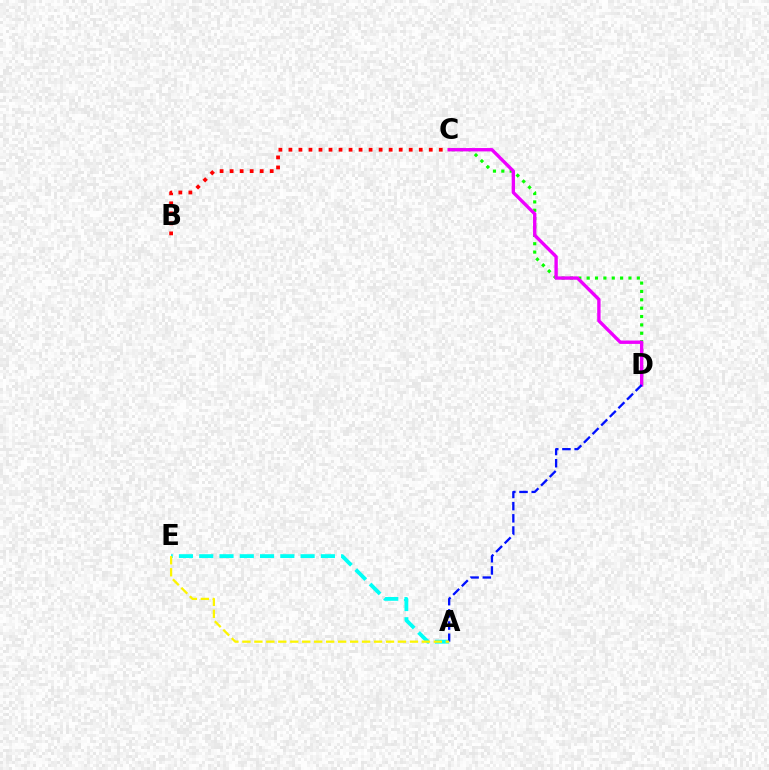{('A', 'E'): [{'color': '#00fff6', 'line_style': 'dashed', 'thickness': 2.75}, {'color': '#fcf500', 'line_style': 'dashed', 'thickness': 1.63}], ('C', 'D'): [{'color': '#08ff00', 'line_style': 'dotted', 'thickness': 2.27}, {'color': '#ee00ff', 'line_style': 'solid', 'thickness': 2.42}], ('B', 'C'): [{'color': '#ff0000', 'line_style': 'dotted', 'thickness': 2.72}], ('A', 'D'): [{'color': '#0010ff', 'line_style': 'dashed', 'thickness': 1.66}]}